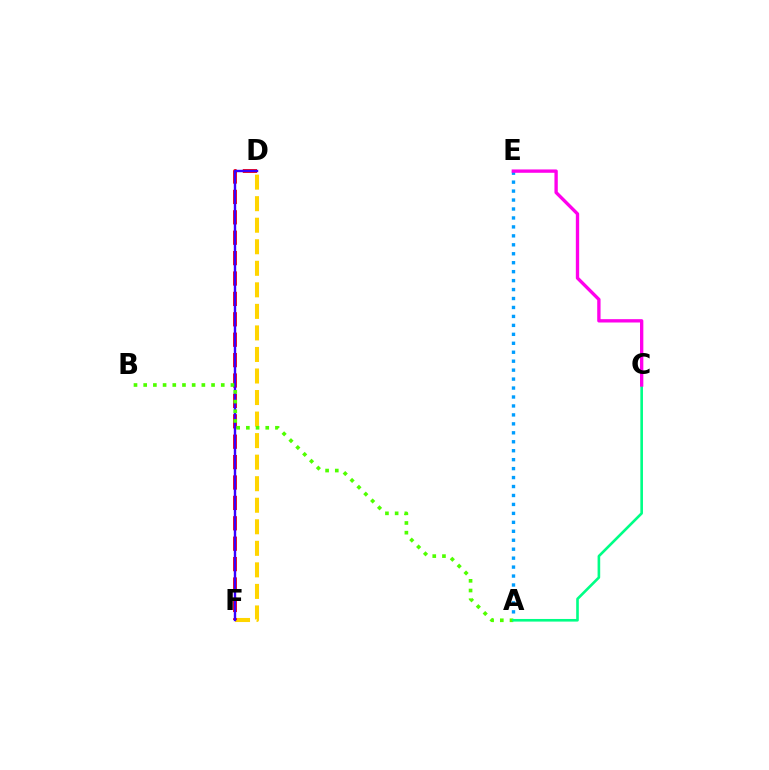{('D', 'F'): [{'color': '#ffd500', 'line_style': 'dashed', 'thickness': 2.93}, {'color': '#ff0000', 'line_style': 'dashed', 'thickness': 2.77}, {'color': '#3700ff', 'line_style': 'solid', 'thickness': 1.73}], ('A', 'E'): [{'color': '#009eff', 'line_style': 'dotted', 'thickness': 2.43}], ('A', 'B'): [{'color': '#4fff00', 'line_style': 'dotted', 'thickness': 2.63}], ('A', 'C'): [{'color': '#00ff86', 'line_style': 'solid', 'thickness': 1.89}], ('C', 'E'): [{'color': '#ff00ed', 'line_style': 'solid', 'thickness': 2.4}]}